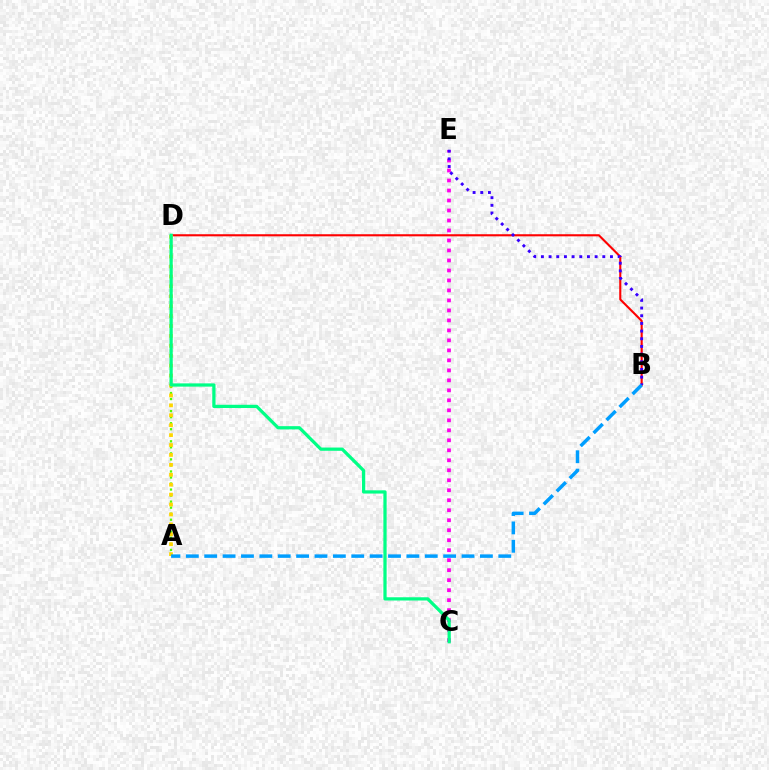{('B', 'D'): [{'color': '#ff0000', 'line_style': 'solid', 'thickness': 1.51}], ('C', 'E'): [{'color': '#ff00ed', 'line_style': 'dotted', 'thickness': 2.71}], ('A', 'D'): [{'color': '#4fff00', 'line_style': 'dotted', 'thickness': 1.64}, {'color': '#ffd500', 'line_style': 'dotted', 'thickness': 2.69}], ('B', 'E'): [{'color': '#3700ff', 'line_style': 'dotted', 'thickness': 2.08}], ('A', 'B'): [{'color': '#009eff', 'line_style': 'dashed', 'thickness': 2.5}], ('C', 'D'): [{'color': '#00ff86', 'line_style': 'solid', 'thickness': 2.33}]}